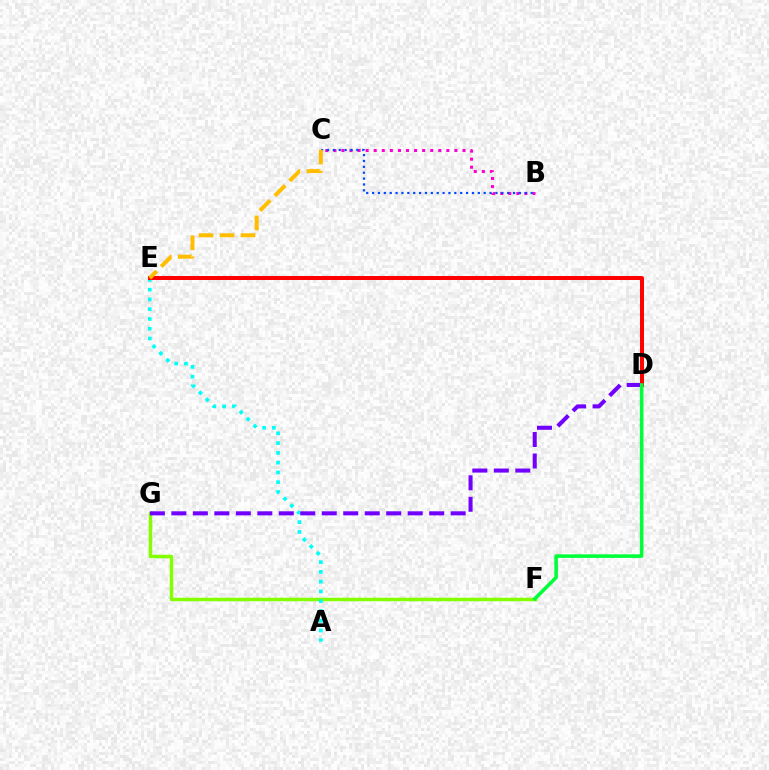{('B', 'C'): [{'color': '#ff00cf', 'line_style': 'dotted', 'thickness': 2.19}, {'color': '#004bff', 'line_style': 'dotted', 'thickness': 1.6}], ('F', 'G'): [{'color': '#84ff00', 'line_style': 'solid', 'thickness': 2.5}], ('A', 'E'): [{'color': '#00fff6', 'line_style': 'dotted', 'thickness': 2.65}], ('D', 'G'): [{'color': '#7200ff', 'line_style': 'dashed', 'thickness': 2.92}], ('D', 'E'): [{'color': '#ff0000', 'line_style': 'solid', 'thickness': 2.86}], ('D', 'F'): [{'color': '#00ff39', 'line_style': 'solid', 'thickness': 2.57}], ('C', 'E'): [{'color': '#ffbd00', 'line_style': 'dashed', 'thickness': 2.85}]}